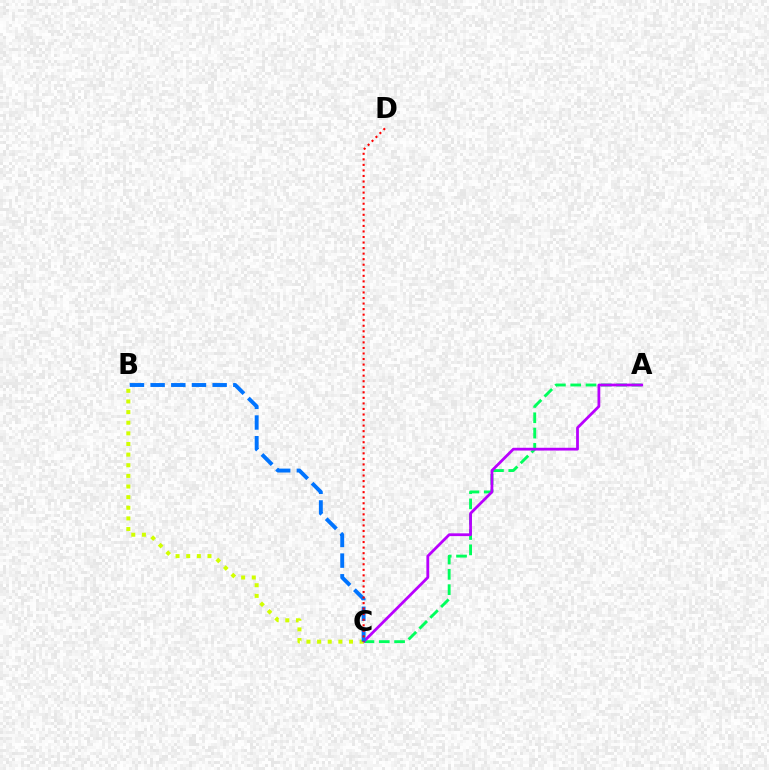{('A', 'C'): [{'color': '#00ff5c', 'line_style': 'dashed', 'thickness': 2.08}, {'color': '#b900ff', 'line_style': 'solid', 'thickness': 2.0}], ('B', 'C'): [{'color': '#d1ff00', 'line_style': 'dotted', 'thickness': 2.89}, {'color': '#0074ff', 'line_style': 'dashed', 'thickness': 2.81}], ('C', 'D'): [{'color': '#ff0000', 'line_style': 'dotted', 'thickness': 1.51}]}